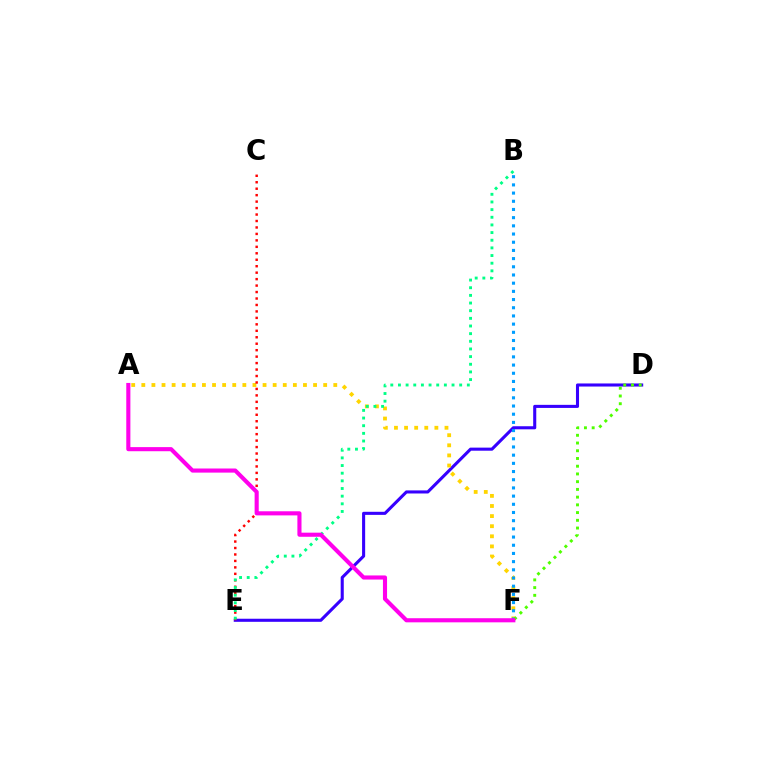{('D', 'E'): [{'color': '#3700ff', 'line_style': 'solid', 'thickness': 2.22}], ('A', 'F'): [{'color': '#ffd500', 'line_style': 'dotted', 'thickness': 2.75}, {'color': '#ff00ed', 'line_style': 'solid', 'thickness': 2.96}], ('C', 'E'): [{'color': '#ff0000', 'line_style': 'dotted', 'thickness': 1.75}], ('B', 'F'): [{'color': '#009eff', 'line_style': 'dotted', 'thickness': 2.23}], ('B', 'E'): [{'color': '#00ff86', 'line_style': 'dotted', 'thickness': 2.08}], ('D', 'F'): [{'color': '#4fff00', 'line_style': 'dotted', 'thickness': 2.1}]}